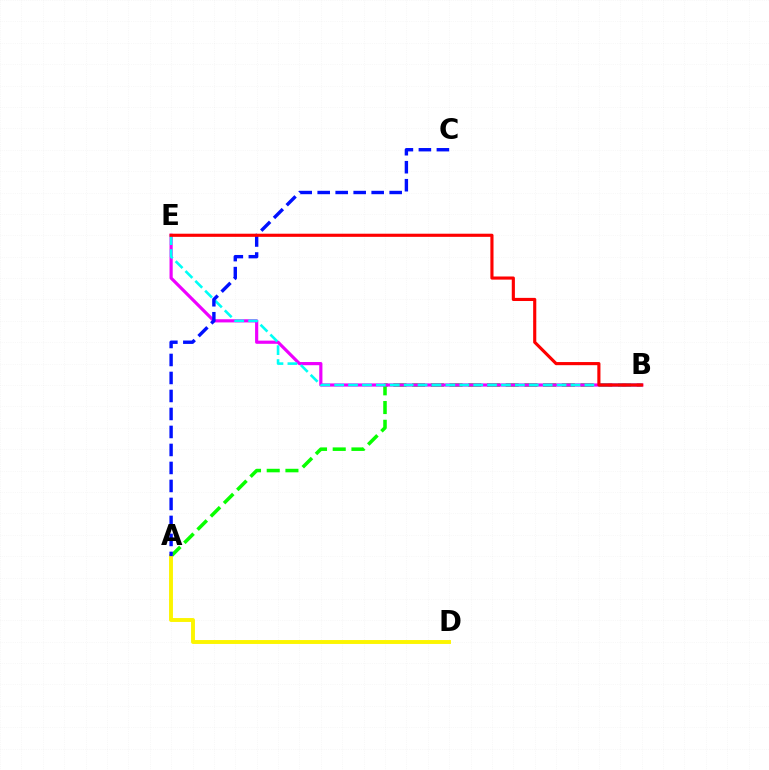{('A', 'B'): [{'color': '#08ff00', 'line_style': 'dashed', 'thickness': 2.54}], ('A', 'D'): [{'color': '#fcf500', 'line_style': 'solid', 'thickness': 2.81}], ('B', 'E'): [{'color': '#ee00ff', 'line_style': 'solid', 'thickness': 2.29}, {'color': '#00fff6', 'line_style': 'dashed', 'thickness': 1.89}, {'color': '#ff0000', 'line_style': 'solid', 'thickness': 2.25}], ('A', 'C'): [{'color': '#0010ff', 'line_style': 'dashed', 'thickness': 2.44}]}